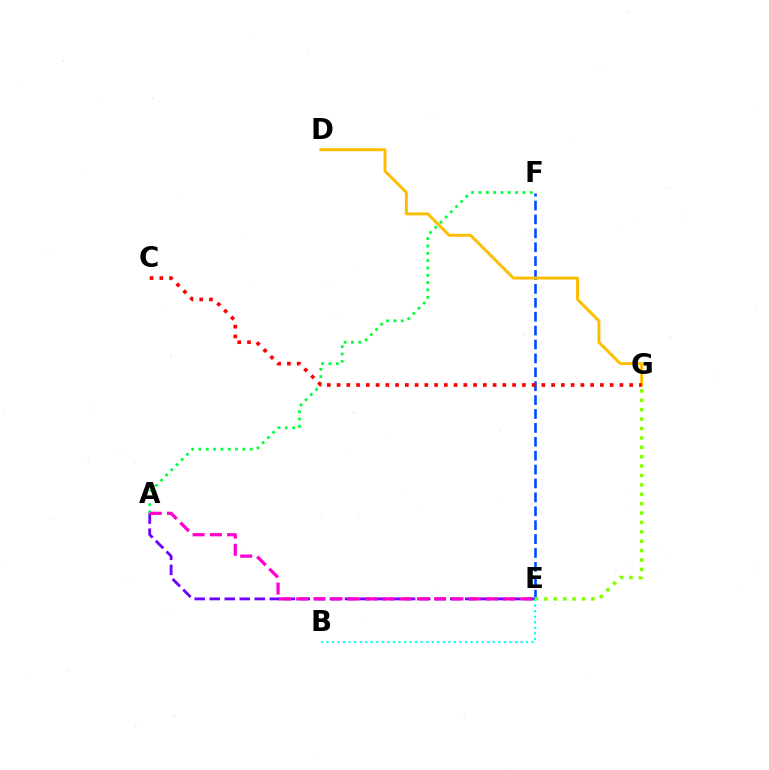{('A', 'E'): [{'color': '#7200ff', 'line_style': 'dashed', 'thickness': 2.04}, {'color': '#ff00cf', 'line_style': 'dashed', 'thickness': 2.34}], ('B', 'E'): [{'color': '#00fff6', 'line_style': 'dotted', 'thickness': 1.51}], ('A', 'F'): [{'color': '#00ff39', 'line_style': 'dotted', 'thickness': 1.99}], ('E', 'F'): [{'color': '#004bff', 'line_style': 'dashed', 'thickness': 1.89}], ('E', 'G'): [{'color': '#84ff00', 'line_style': 'dotted', 'thickness': 2.55}], ('D', 'G'): [{'color': '#ffbd00', 'line_style': 'solid', 'thickness': 2.11}], ('C', 'G'): [{'color': '#ff0000', 'line_style': 'dotted', 'thickness': 2.65}]}